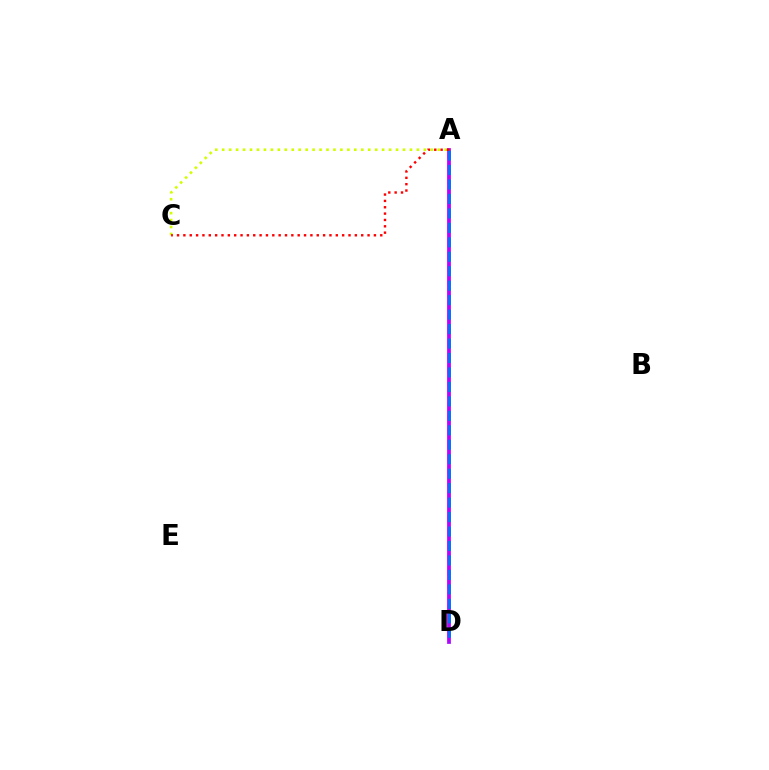{('A', 'C'): [{'color': '#d1ff00', 'line_style': 'dotted', 'thickness': 1.89}, {'color': '#ff0000', 'line_style': 'dotted', 'thickness': 1.73}], ('A', 'D'): [{'color': '#00ff5c', 'line_style': 'dashed', 'thickness': 1.71}, {'color': '#b900ff', 'line_style': 'solid', 'thickness': 2.69}, {'color': '#0074ff', 'line_style': 'dashed', 'thickness': 1.96}]}